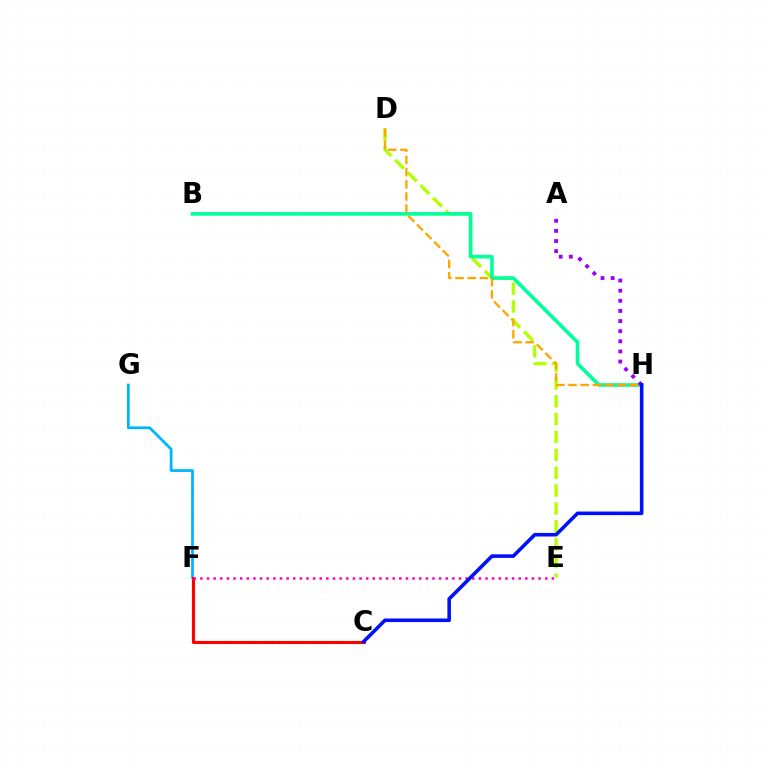{('D', 'E'): [{'color': '#b3ff00', 'line_style': 'dashed', 'thickness': 2.43}], ('C', 'F'): [{'color': '#08ff00', 'line_style': 'dotted', 'thickness': 1.61}, {'color': '#ff0000', 'line_style': 'solid', 'thickness': 2.21}], ('F', 'G'): [{'color': '#00b5ff', 'line_style': 'solid', 'thickness': 1.97}], ('B', 'H'): [{'color': '#00ff9d', 'line_style': 'solid', 'thickness': 2.6}], ('A', 'H'): [{'color': '#9b00ff', 'line_style': 'dotted', 'thickness': 2.75}], ('D', 'H'): [{'color': '#ffa500', 'line_style': 'dashed', 'thickness': 1.66}], ('E', 'F'): [{'color': '#ff00bd', 'line_style': 'dotted', 'thickness': 1.8}], ('C', 'H'): [{'color': '#0010ff', 'line_style': 'solid', 'thickness': 2.58}]}